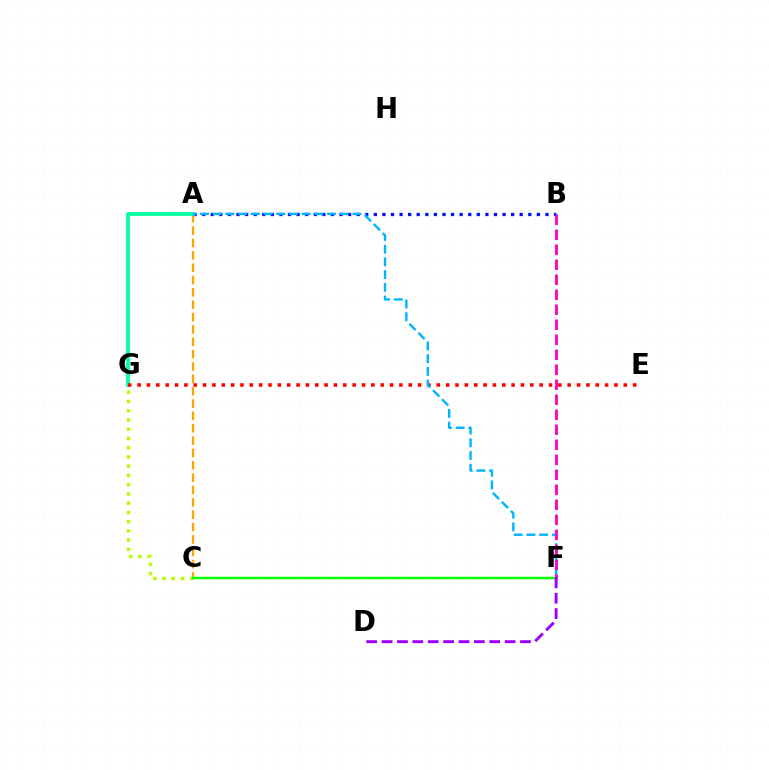{('A', 'C'): [{'color': '#ffa500', 'line_style': 'dashed', 'thickness': 1.68}], ('A', 'B'): [{'color': '#0010ff', 'line_style': 'dotted', 'thickness': 2.33}], ('A', 'G'): [{'color': '#00ff9d', 'line_style': 'solid', 'thickness': 2.66}], ('C', 'G'): [{'color': '#b3ff00', 'line_style': 'dotted', 'thickness': 2.51}], ('E', 'G'): [{'color': '#ff0000', 'line_style': 'dotted', 'thickness': 2.54}], ('C', 'F'): [{'color': '#08ff00', 'line_style': 'solid', 'thickness': 1.75}], ('A', 'F'): [{'color': '#00b5ff', 'line_style': 'dashed', 'thickness': 1.73}], ('B', 'F'): [{'color': '#ff00bd', 'line_style': 'dashed', 'thickness': 2.04}], ('D', 'F'): [{'color': '#9b00ff', 'line_style': 'dashed', 'thickness': 2.09}]}